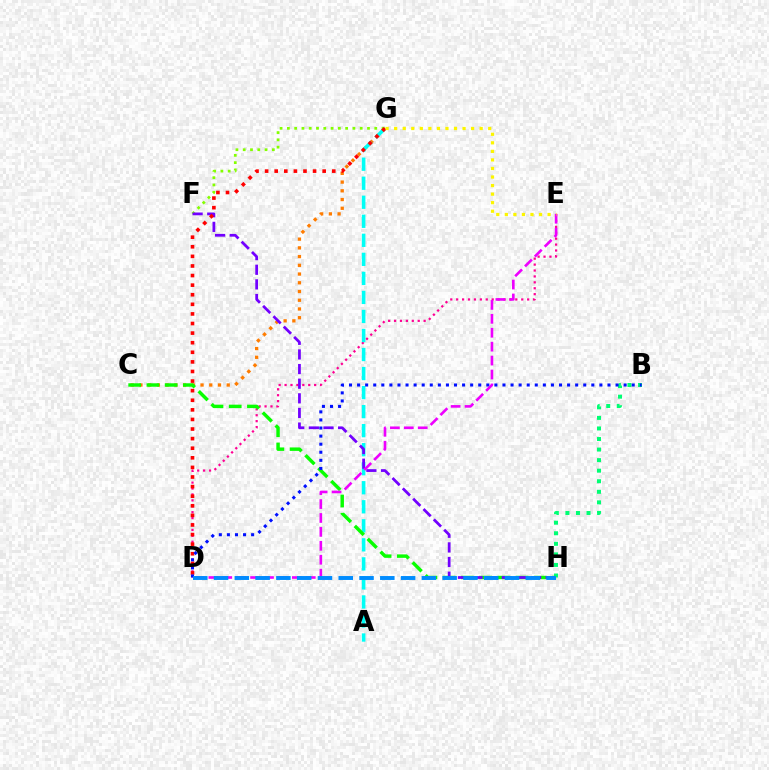{('D', 'E'): [{'color': '#ff0094', 'line_style': 'dotted', 'thickness': 1.61}, {'color': '#ee00ff', 'line_style': 'dashed', 'thickness': 1.89}], ('C', 'G'): [{'color': '#ff7c00', 'line_style': 'dotted', 'thickness': 2.37}], ('A', 'G'): [{'color': '#00fff6', 'line_style': 'dashed', 'thickness': 2.59}], ('B', 'H'): [{'color': '#00ff74', 'line_style': 'dotted', 'thickness': 2.87}], ('C', 'H'): [{'color': '#08ff00', 'line_style': 'dashed', 'thickness': 2.48}], ('F', 'G'): [{'color': '#84ff00', 'line_style': 'dotted', 'thickness': 1.98}], ('F', 'H'): [{'color': '#7200ff', 'line_style': 'dashed', 'thickness': 1.99}], ('D', 'G'): [{'color': '#ff0000', 'line_style': 'dotted', 'thickness': 2.61}], ('B', 'D'): [{'color': '#0010ff', 'line_style': 'dotted', 'thickness': 2.19}], ('E', 'G'): [{'color': '#fcf500', 'line_style': 'dotted', 'thickness': 2.32}], ('D', 'H'): [{'color': '#008cff', 'line_style': 'dashed', 'thickness': 2.82}]}